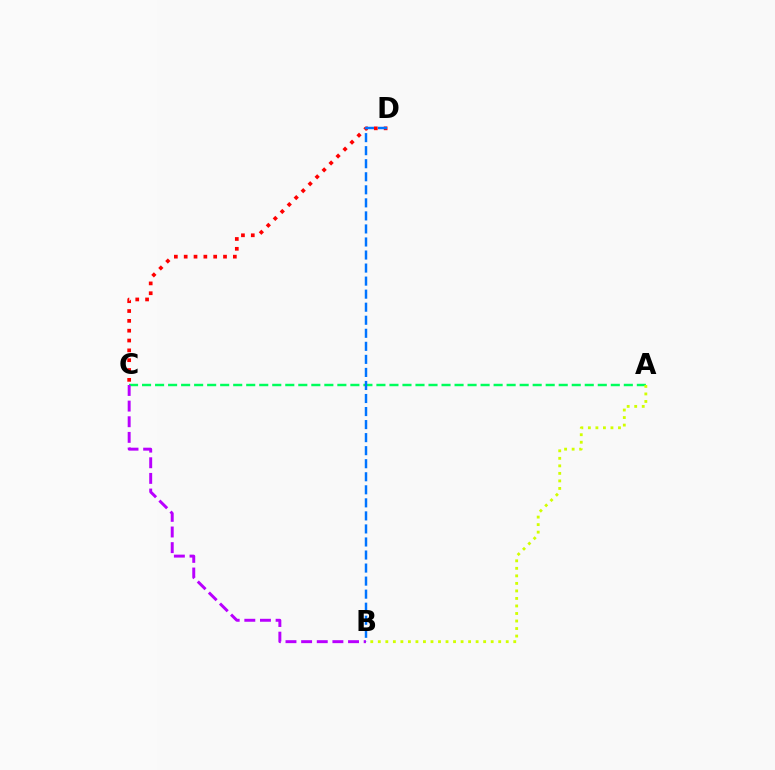{('C', 'D'): [{'color': '#ff0000', 'line_style': 'dotted', 'thickness': 2.67}], ('A', 'C'): [{'color': '#00ff5c', 'line_style': 'dashed', 'thickness': 1.77}], ('A', 'B'): [{'color': '#d1ff00', 'line_style': 'dotted', 'thickness': 2.04}], ('B', 'C'): [{'color': '#b900ff', 'line_style': 'dashed', 'thickness': 2.12}], ('B', 'D'): [{'color': '#0074ff', 'line_style': 'dashed', 'thickness': 1.77}]}